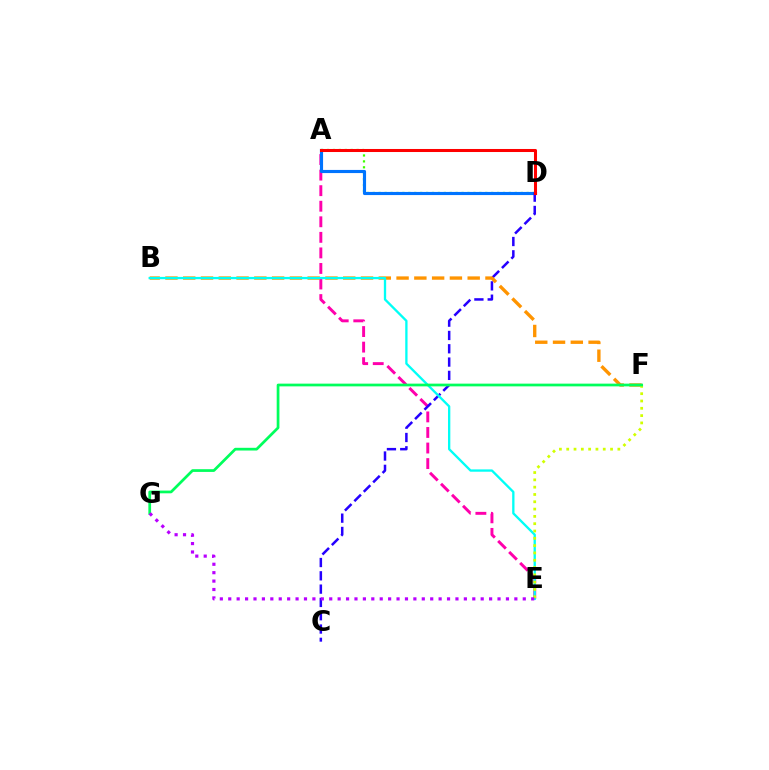{('A', 'E'): [{'color': '#ff00ac', 'line_style': 'dashed', 'thickness': 2.11}], ('A', 'D'): [{'color': '#3dff00', 'line_style': 'dotted', 'thickness': 1.61}, {'color': '#0074ff', 'line_style': 'solid', 'thickness': 2.26}, {'color': '#ff0000', 'line_style': 'solid', 'thickness': 2.19}], ('C', 'D'): [{'color': '#2500ff', 'line_style': 'dashed', 'thickness': 1.81}], ('B', 'F'): [{'color': '#ff9400', 'line_style': 'dashed', 'thickness': 2.42}], ('B', 'E'): [{'color': '#00fff6', 'line_style': 'solid', 'thickness': 1.67}], ('E', 'F'): [{'color': '#d1ff00', 'line_style': 'dotted', 'thickness': 1.99}], ('F', 'G'): [{'color': '#00ff5c', 'line_style': 'solid', 'thickness': 1.96}], ('E', 'G'): [{'color': '#b900ff', 'line_style': 'dotted', 'thickness': 2.29}]}